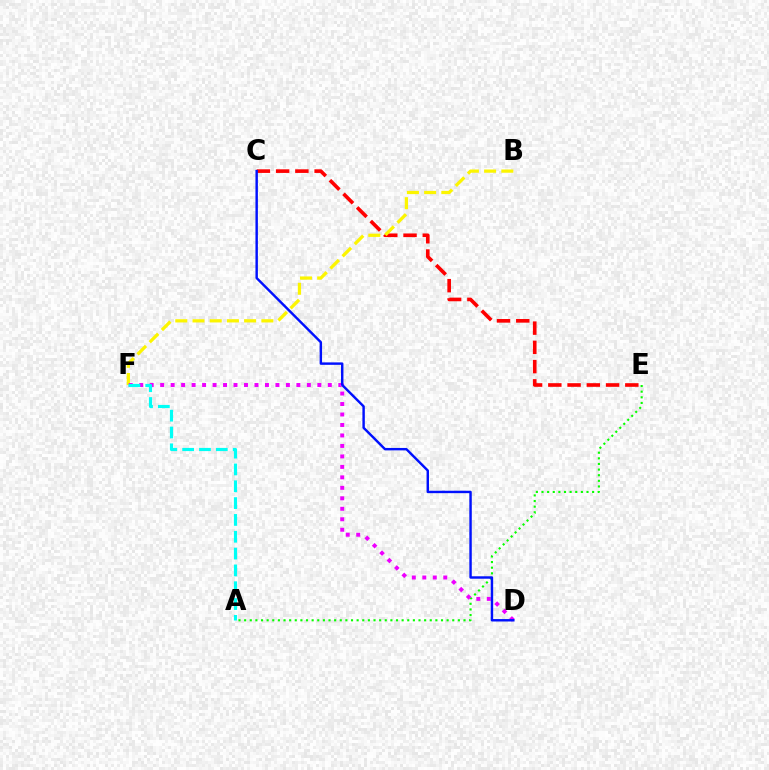{('C', 'E'): [{'color': '#ff0000', 'line_style': 'dashed', 'thickness': 2.61}], ('A', 'E'): [{'color': '#08ff00', 'line_style': 'dotted', 'thickness': 1.53}], ('B', 'F'): [{'color': '#fcf500', 'line_style': 'dashed', 'thickness': 2.34}], ('D', 'F'): [{'color': '#ee00ff', 'line_style': 'dotted', 'thickness': 2.85}], ('C', 'D'): [{'color': '#0010ff', 'line_style': 'solid', 'thickness': 1.75}], ('A', 'F'): [{'color': '#00fff6', 'line_style': 'dashed', 'thickness': 2.29}]}